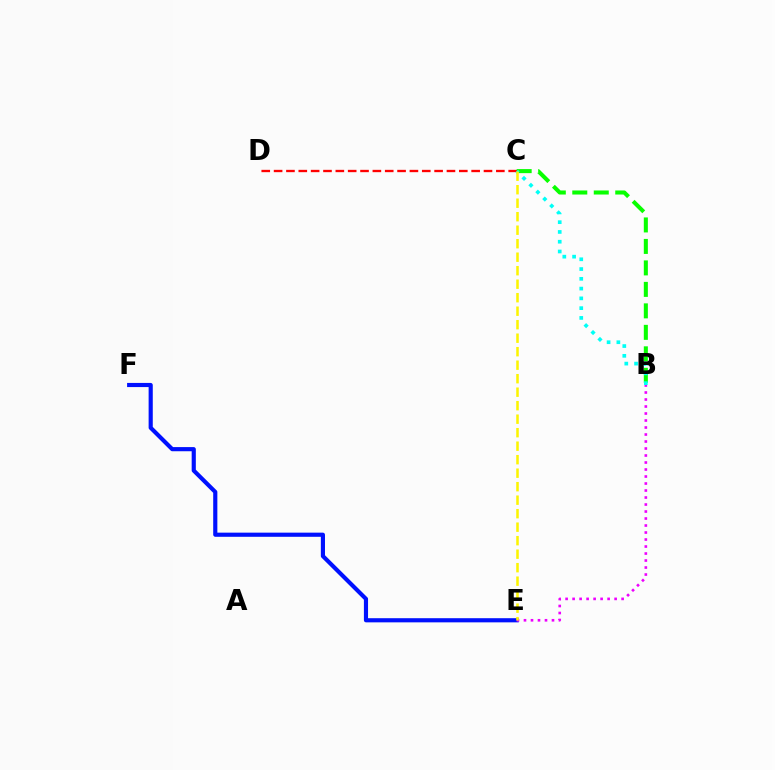{('C', 'D'): [{'color': '#ff0000', 'line_style': 'dashed', 'thickness': 1.68}], ('E', 'F'): [{'color': '#0010ff', 'line_style': 'solid', 'thickness': 2.99}], ('B', 'C'): [{'color': '#08ff00', 'line_style': 'dashed', 'thickness': 2.92}, {'color': '#00fff6', 'line_style': 'dotted', 'thickness': 2.65}], ('B', 'E'): [{'color': '#ee00ff', 'line_style': 'dotted', 'thickness': 1.9}], ('C', 'E'): [{'color': '#fcf500', 'line_style': 'dashed', 'thickness': 1.83}]}